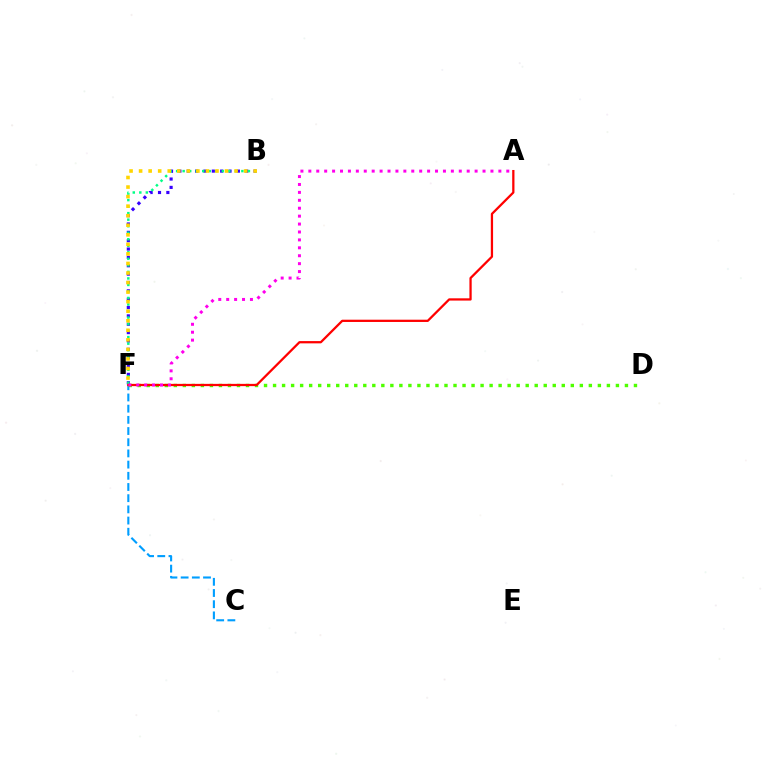{('B', 'F'): [{'color': '#3700ff', 'line_style': 'dotted', 'thickness': 2.27}, {'color': '#00ff86', 'line_style': 'dotted', 'thickness': 1.77}, {'color': '#ffd500', 'line_style': 'dotted', 'thickness': 2.59}], ('C', 'F'): [{'color': '#009eff', 'line_style': 'dashed', 'thickness': 1.52}], ('D', 'F'): [{'color': '#4fff00', 'line_style': 'dotted', 'thickness': 2.45}], ('A', 'F'): [{'color': '#ff0000', 'line_style': 'solid', 'thickness': 1.63}, {'color': '#ff00ed', 'line_style': 'dotted', 'thickness': 2.15}]}